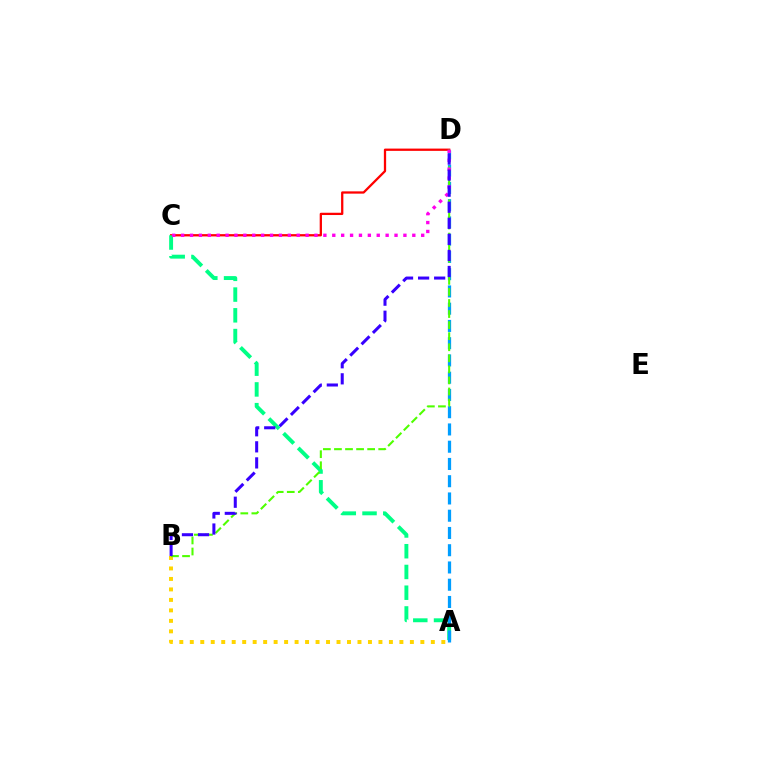{('A', 'B'): [{'color': '#ffd500', 'line_style': 'dotted', 'thickness': 2.85}], ('C', 'D'): [{'color': '#ff0000', 'line_style': 'solid', 'thickness': 1.64}, {'color': '#ff00ed', 'line_style': 'dotted', 'thickness': 2.42}], ('A', 'C'): [{'color': '#00ff86', 'line_style': 'dashed', 'thickness': 2.82}], ('A', 'D'): [{'color': '#009eff', 'line_style': 'dashed', 'thickness': 2.34}], ('B', 'D'): [{'color': '#4fff00', 'line_style': 'dashed', 'thickness': 1.5}, {'color': '#3700ff', 'line_style': 'dashed', 'thickness': 2.18}]}